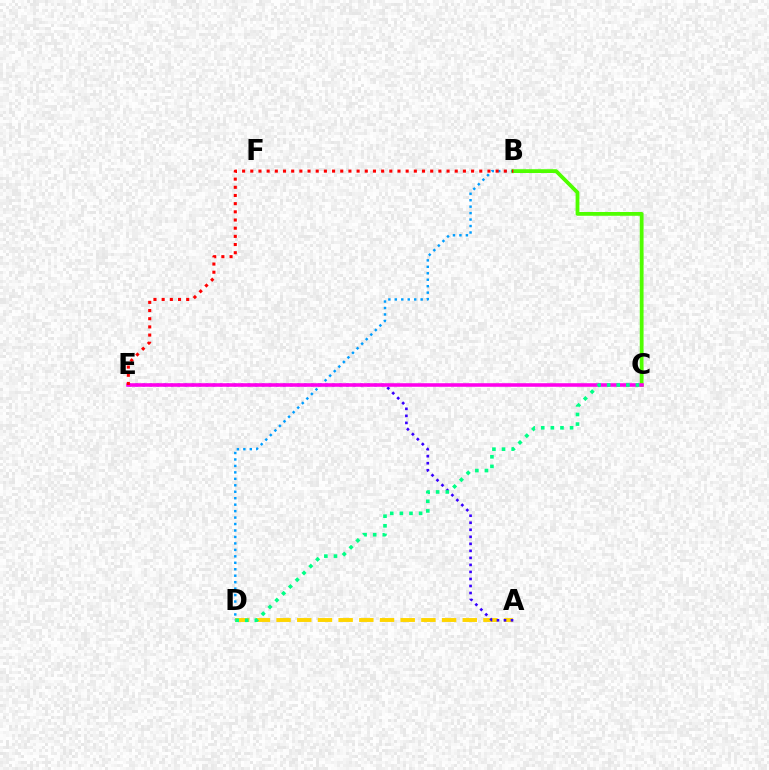{('B', 'D'): [{'color': '#009eff', 'line_style': 'dotted', 'thickness': 1.75}], ('A', 'D'): [{'color': '#ffd500', 'line_style': 'dashed', 'thickness': 2.81}], ('B', 'C'): [{'color': '#4fff00', 'line_style': 'solid', 'thickness': 2.73}], ('A', 'E'): [{'color': '#3700ff', 'line_style': 'dotted', 'thickness': 1.91}], ('C', 'E'): [{'color': '#ff00ed', 'line_style': 'solid', 'thickness': 2.57}], ('C', 'D'): [{'color': '#00ff86', 'line_style': 'dotted', 'thickness': 2.61}], ('B', 'E'): [{'color': '#ff0000', 'line_style': 'dotted', 'thickness': 2.22}]}